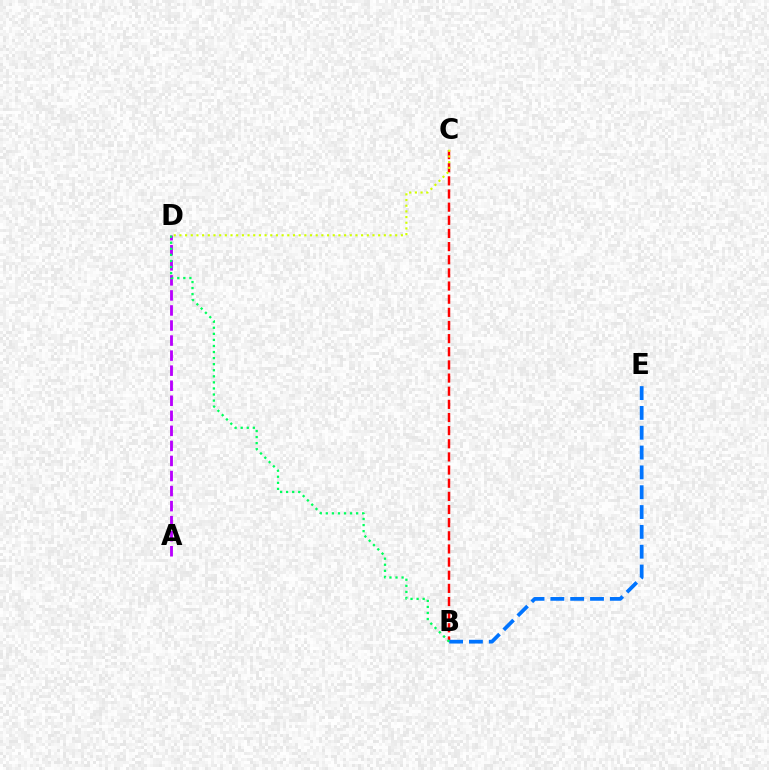{('B', 'C'): [{'color': '#ff0000', 'line_style': 'dashed', 'thickness': 1.79}], ('A', 'D'): [{'color': '#b900ff', 'line_style': 'dashed', 'thickness': 2.04}], ('C', 'D'): [{'color': '#d1ff00', 'line_style': 'dotted', 'thickness': 1.54}], ('B', 'E'): [{'color': '#0074ff', 'line_style': 'dashed', 'thickness': 2.69}], ('B', 'D'): [{'color': '#00ff5c', 'line_style': 'dotted', 'thickness': 1.65}]}